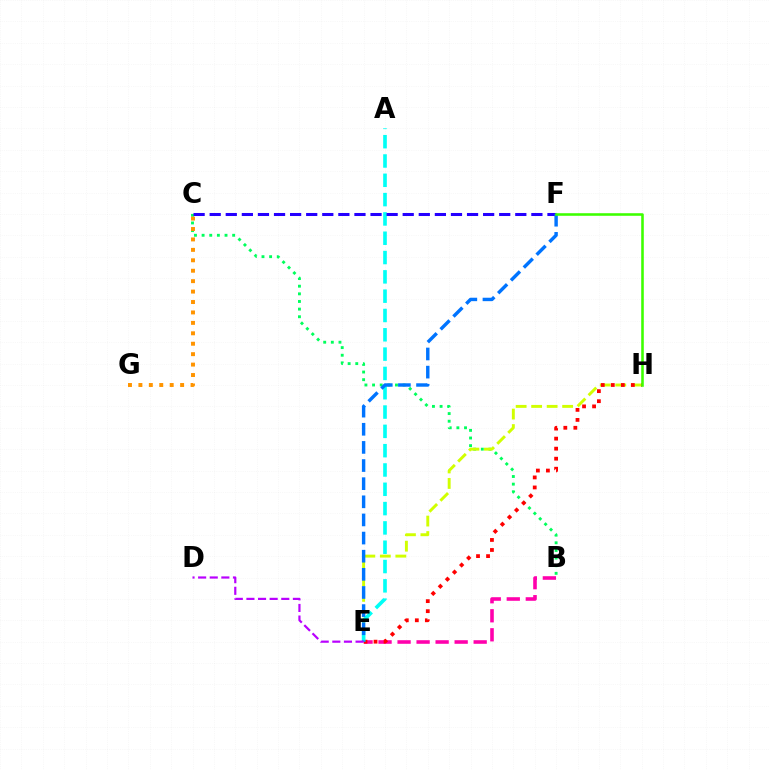{('B', 'E'): [{'color': '#ff00ac', 'line_style': 'dashed', 'thickness': 2.58}], ('B', 'C'): [{'color': '#00ff5c', 'line_style': 'dotted', 'thickness': 2.08}], ('E', 'H'): [{'color': '#d1ff00', 'line_style': 'dashed', 'thickness': 2.11}, {'color': '#ff0000', 'line_style': 'dotted', 'thickness': 2.73}], ('C', 'G'): [{'color': '#ff9400', 'line_style': 'dotted', 'thickness': 2.83}], ('A', 'E'): [{'color': '#00fff6', 'line_style': 'dashed', 'thickness': 2.62}], ('C', 'F'): [{'color': '#2500ff', 'line_style': 'dashed', 'thickness': 2.19}], ('E', 'F'): [{'color': '#0074ff', 'line_style': 'dashed', 'thickness': 2.46}], ('D', 'E'): [{'color': '#b900ff', 'line_style': 'dashed', 'thickness': 1.58}], ('F', 'H'): [{'color': '#3dff00', 'line_style': 'solid', 'thickness': 1.86}]}